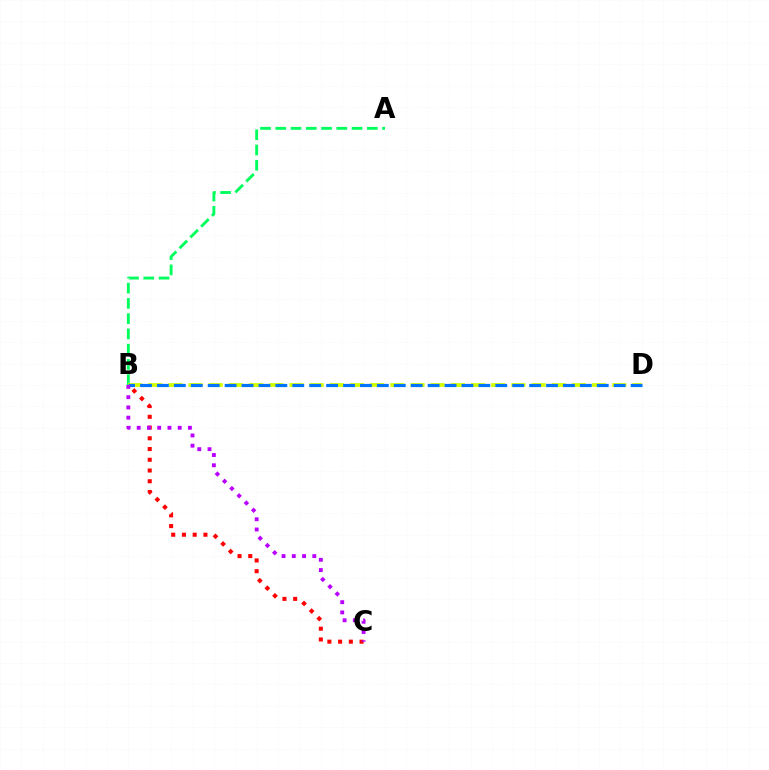{('A', 'B'): [{'color': '#00ff5c', 'line_style': 'dashed', 'thickness': 2.07}], ('B', 'C'): [{'color': '#ff0000', 'line_style': 'dotted', 'thickness': 2.92}, {'color': '#b900ff', 'line_style': 'dotted', 'thickness': 2.78}], ('B', 'D'): [{'color': '#d1ff00', 'line_style': 'dashed', 'thickness': 2.74}, {'color': '#0074ff', 'line_style': 'dashed', 'thickness': 2.3}]}